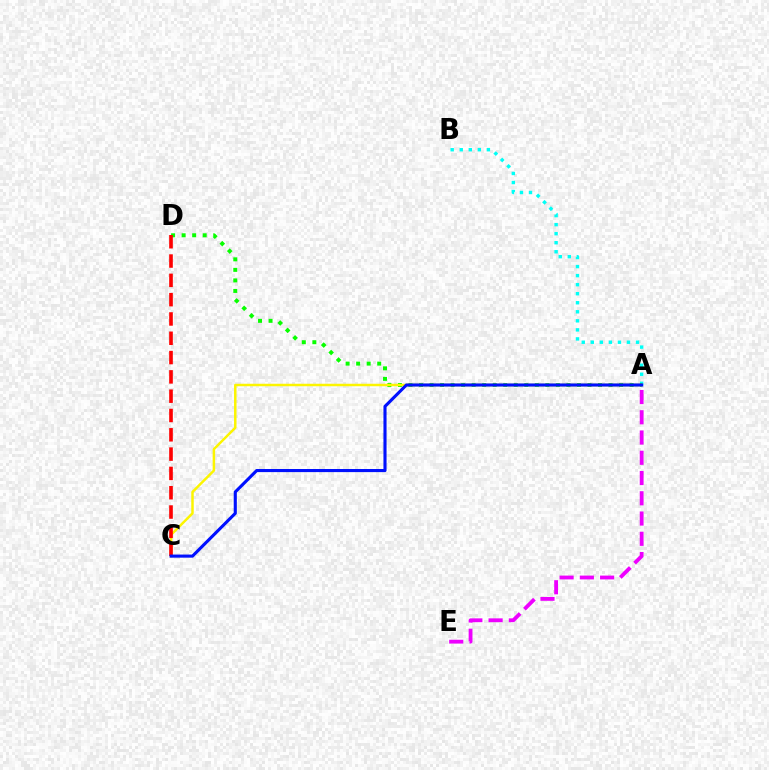{('A', 'B'): [{'color': '#00fff6', 'line_style': 'dotted', 'thickness': 2.46}], ('A', 'D'): [{'color': '#08ff00', 'line_style': 'dotted', 'thickness': 2.86}], ('A', 'C'): [{'color': '#fcf500', 'line_style': 'solid', 'thickness': 1.79}, {'color': '#0010ff', 'line_style': 'solid', 'thickness': 2.24}], ('A', 'E'): [{'color': '#ee00ff', 'line_style': 'dashed', 'thickness': 2.75}], ('C', 'D'): [{'color': '#ff0000', 'line_style': 'dashed', 'thickness': 2.62}]}